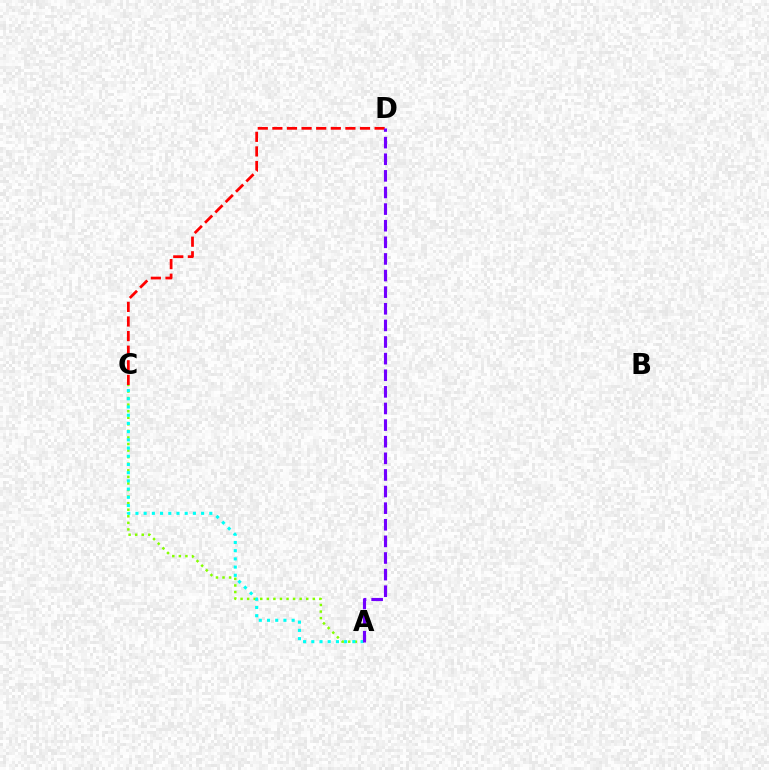{('C', 'D'): [{'color': '#ff0000', 'line_style': 'dashed', 'thickness': 1.98}], ('A', 'C'): [{'color': '#84ff00', 'line_style': 'dotted', 'thickness': 1.78}, {'color': '#00fff6', 'line_style': 'dotted', 'thickness': 2.23}], ('A', 'D'): [{'color': '#7200ff', 'line_style': 'dashed', 'thickness': 2.26}]}